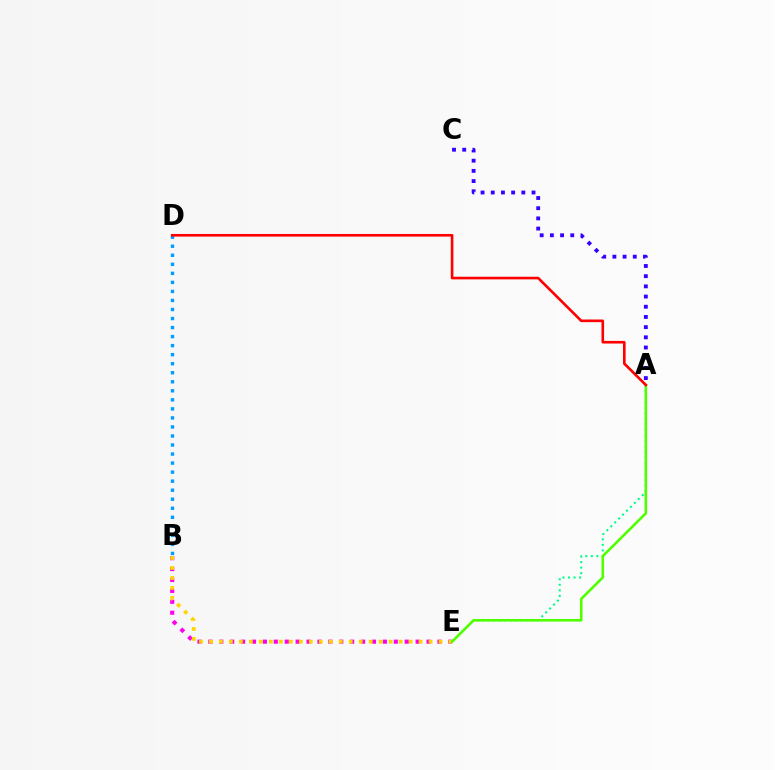{('B', 'E'): [{'color': '#ff00ed', 'line_style': 'dotted', 'thickness': 2.96}, {'color': '#ffd500', 'line_style': 'dotted', 'thickness': 2.71}], ('B', 'D'): [{'color': '#009eff', 'line_style': 'dotted', 'thickness': 2.45}], ('A', 'E'): [{'color': '#00ff86', 'line_style': 'dotted', 'thickness': 1.5}, {'color': '#4fff00', 'line_style': 'solid', 'thickness': 1.87}], ('A', 'D'): [{'color': '#ff0000', 'line_style': 'solid', 'thickness': 1.89}], ('A', 'C'): [{'color': '#3700ff', 'line_style': 'dotted', 'thickness': 2.77}]}